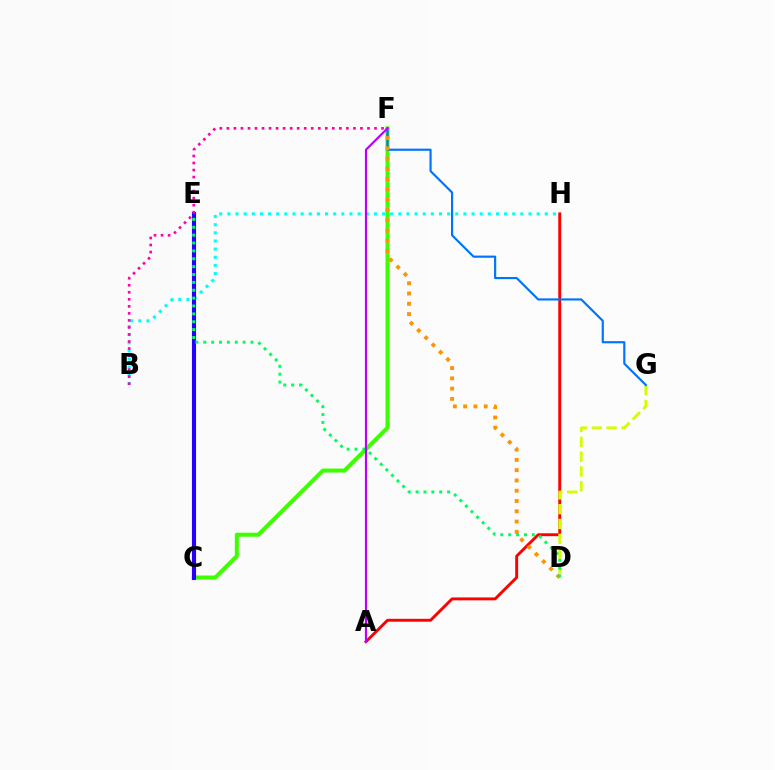{('A', 'H'): [{'color': '#ff0000', 'line_style': 'solid', 'thickness': 2.09}], ('C', 'F'): [{'color': '#3dff00', 'line_style': 'solid', 'thickness': 2.89}], ('B', 'H'): [{'color': '#00fff6', 'line_style': 'dotted', 'thickness': 2.21}], ('D', 'G'): [{'color': '#d1ff00', 'line_style': 'dashed', 'thickness': 2.01}], ('F', 'G'): [{'color': '#0074ff', 'line_style': 'solid', 'thickness': 1.56}], ('C', 'E'): [{'color': '#2500ff', 'line_style': 'solid', 'thickness': 2.96}], ('D', 'F'): [{'color': '#ff9400', 'line_style': 'dotted', 'thickness': 2.79}], ('D', 'E'): [{'color': '#00ff5c', 'line_style': 'dotted', 'thickness': 2.14}], ('B', 'F'): [{'color': '#ff00ac', 'line_style': 'dotted', 'thickness': 1.91}], ('A', 'F'): [{'color': '#b900ff', 'line_style': 'solid', 'thickness': 1.55}]}